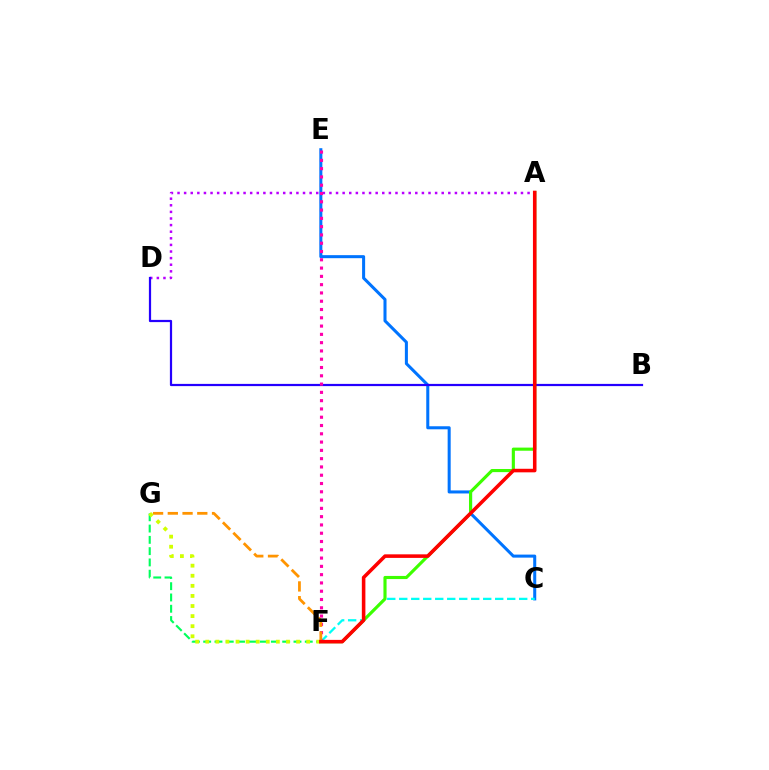{('C', 'E'): [{'color': '#0074ff', 'line_style': 'solid', 'thickness': 2.19}], ('C', 'F'): [{'color': '#00fff6', 'line_style': 'dashed', 'thickness': 1.63}], ('A', 'D'): [{'color': '#b900ff', 'line_style': 'dotted', 'thickness': 1.79}], ('A', 'F'): [{'color': '#3dff00', 'line_style': 'solid', 'thickness': 2.25}, {'color': '#ff0000', 'line_style': 'solid', 'thickness': 2.56}], ('B', 'D'): [{'color': '#2500ff', 'line_style': 'solid', 'thickness': 1.6}], ('E', 'F'): [{'color': '#ff00ac', 'line_style': 'dotted', 'thickness': 2.25}], ('F', 'G'): [{'color': '#ff9400', 'line_style': 'dashed', 'thickness': 2.0}, {'color': '#00ff5c', 'line_style': 'dashed', 'thickness': 1.53}, {'color': '#d1ff00', 'line_style': 'dotted', 'thickness': 2.74}]}